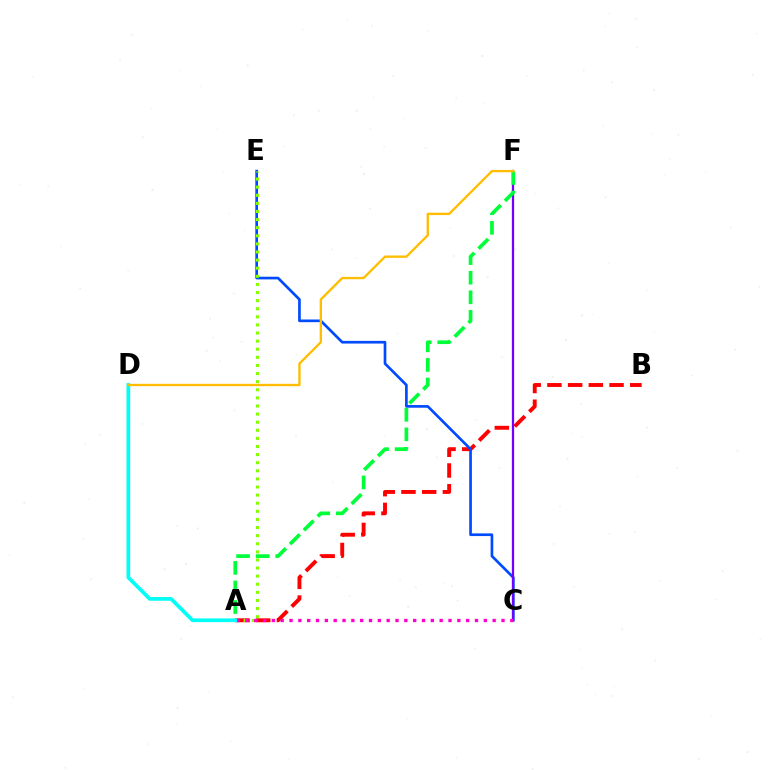{('A', 'B'): [{'color': '#ff0000', 'line_style': 'dashed', 'thickness': 2.81}], ('C', 'E'): [{'color': '#004bff', 'line_style': 'solid', 'thickness': 1.93}], ('A', 'E'): [{'color': '#84ff00', 'line_style': 'dotted', 'thickness': 2.2}], ('C', 'F'): [{'color': '#7200ff', 'line_style': 'solid', 'thickness': 1.64}], ('A', 'F'): [{'color': '#00ff39', 'line_style': 'dashed', 'thickness': 2.66}], ('A', 'C'): [{'color': '#ff00cf', 'line_style': 'dotted', 'thickness': 2.4}], ('A', 'D'): [{'color': '#00fff6', 'line_style': 'solid', 'thickness': 2.67}], ('D', 'F'): [{'color': '#ffbd00', 'line_style': 'solid', 'thickness': 1.68}]}